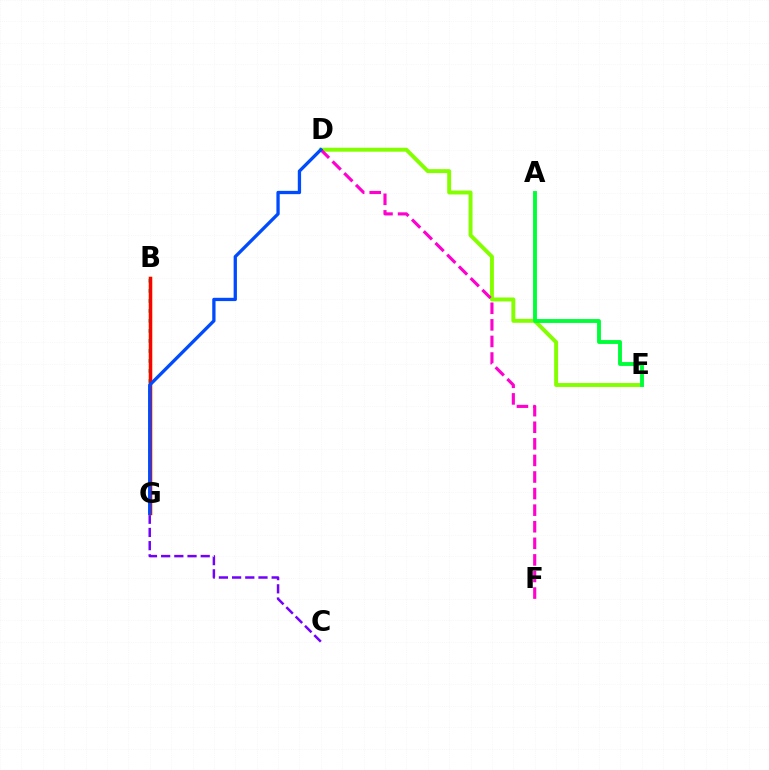{('C', 'G'): [{'color': '#7200ff', 'line_style': 'dashed', 'thickness': 1.79}], ('B', 'G'): [{'color': '#00fff6', 'line_style': 'dotted', 'thickness': 2.72}, {'color': '#ffbd00', 'line_style': 'solid', 'thickness': 2.49}, {'color': '#ff0000', 'line_style': 'solid', 'thickness': 2.44}], ('D', 'E'): [{'color': '#84ff00', 'line_style': 'solid', 'thickness': 2.84}], ('D', 'F'): [{'color': '#ff00cf', 'line_style': 'dashed', 'thickness': 2.25}], ('A', 'E'): [{'color': '#00ff39', 'line_style': 'solid', 'thickness': 2.8}], ('D', 'G'): [{'color': '#004bff', 'line_style': 'solid', 'thickness': 2.37}]}